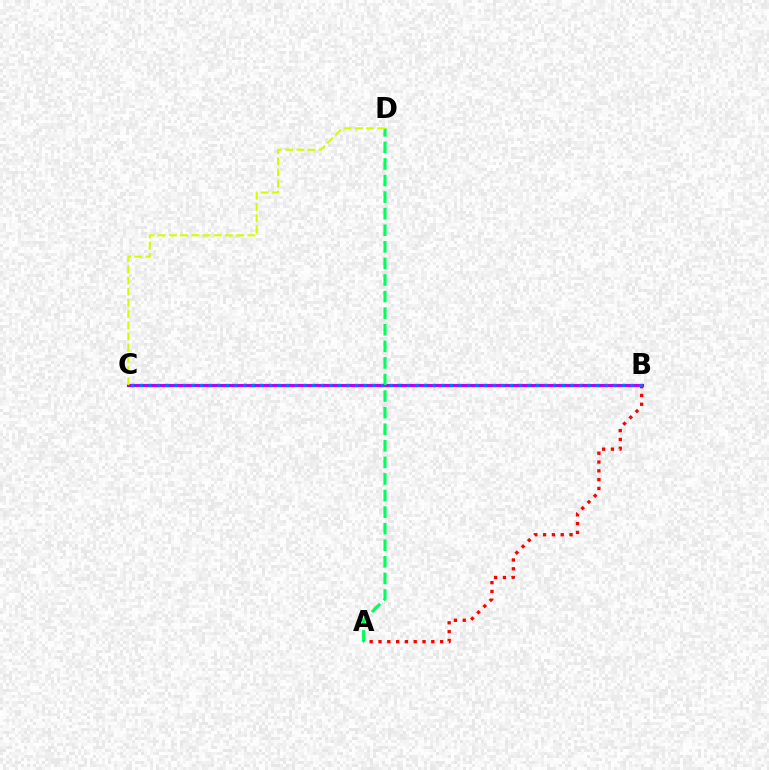{('B', 'C'): [{'color': '#b900ff', 'line_style': 'solid', 'thickness': 2.26}, {'color': '#0074ff', 'line_style': 'dotted', 'thickness': 2.34}], ('A', 'D'): [{'color': '#00ff5c', 'line_style': 'dashed', 'thickness': 2.25}], ('C', 'D'): [{'color': '#d1ff00', 'line_style': 'dashed', 'thickness': 1.52}], ('A', 'B'): [{'color': '#ff0000', 'line_style': 'dotted', 'thickness': 2.39}]}